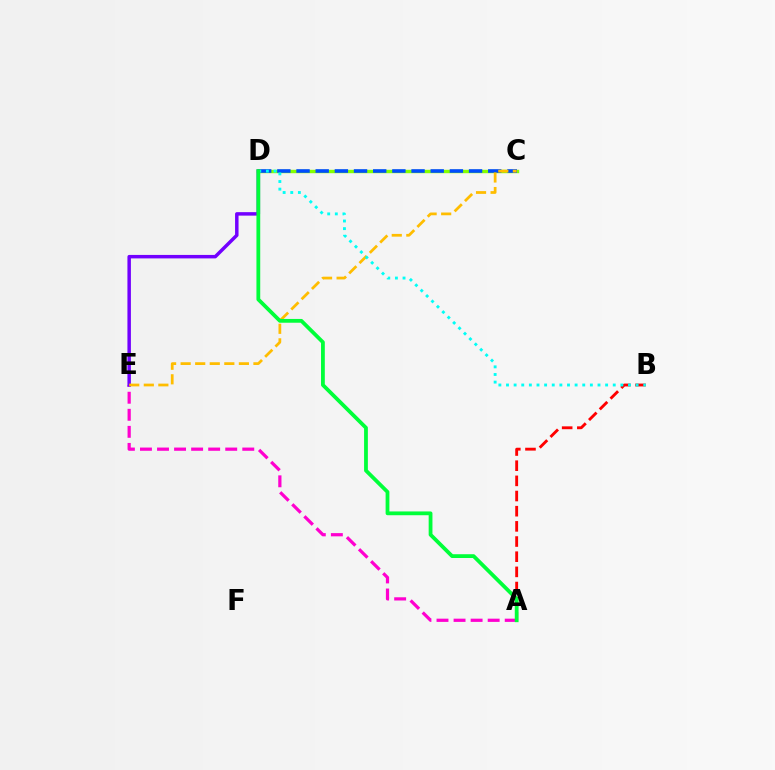{('C', 'D'): [{'color': '#84ff00', 'line_style': 'solid', 'thickness': 2.46}, {'color': '#004bff', 'line_style': 'dashed', 'thickness': 2.6}], ('A', 'E'): [{'color': '#ff00cf', 'line_style': 'dashed', 'thickness': 2.32}], ('A', 'B'): [{'color': '#ff0000', 'line_style': 'dashed', 'thickness': 2.06}], ('D', 'E'): [{'color': '#7200ff', 'line_style': 'solid', 'thickness': 2.5}], ('C', 'E'): [{'color': '#ffbd00', 'line_style': 'dashed', 'thickness': 1.98}], ('B', 'D'): [{'color': '#00fff6', 'line_style': 'dotted', 'thickness': 2.07}], ('A', 'D'): [{'color': '#00ff39', 'line_style': 'solid', 'thickness': 2.72}]}